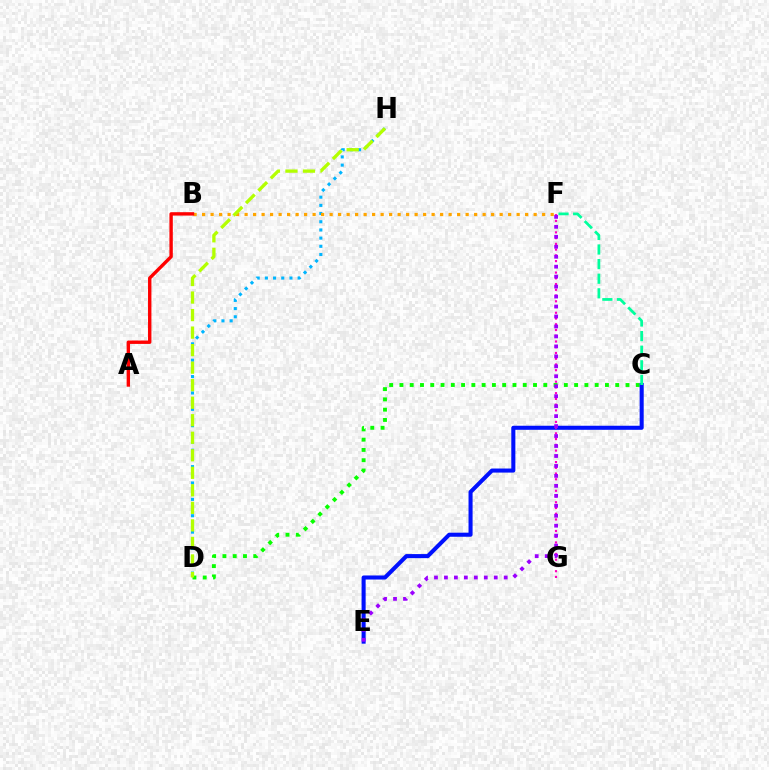{('C', 'D'): [{'color': '#08ff00', 'line_style': 'dotted', 'thickness': 2.79}], ('C', 'E'): [{'color': '#0010ff', 'line_style': 'solid', 'thickness': 2.92}], ('D', 'H'): [{'color': '#00b5ff', 'line_style': 'dotted', 'thickness': 2.22}, {'color': '#b3ff00', 'line_style': 'dashed', 'thickness': 2.38}], ('F', 'G'): [{'color': '#ff00bd', 'line_style': 'dotted', 'thickness': 1.56}], ('B', 'F'): [{'color': '#ffa500', 'line_style': 'dotted', 'thickness': 2.31}], ('A', 'B'): [{'color': '#ff0000', 'line_style': 'solid', 'thickness': 2.44}], ('C', 'F'): [{'color': '#00ff9d', 'line_style': 'dashed', 'thickness': 1.98}], ('E', 'F'): [{'color': '#9b00ff', 'line_style': 'dotted', 'thickness': 2.71}]}